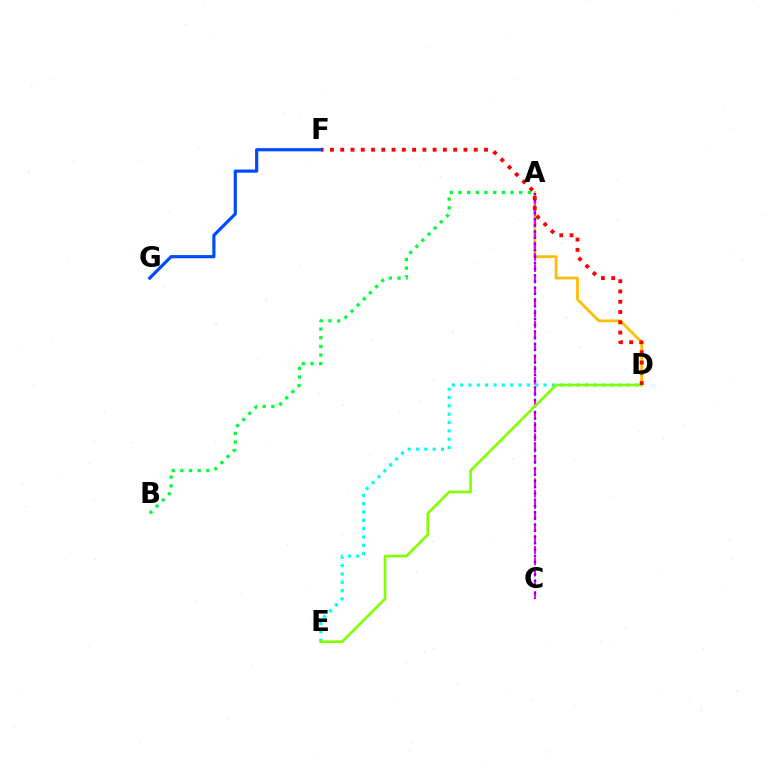{('A', 'D'): [{'color': '#ffbd00', 'line_style': 'solid', 'thickness': 1.97}], ('A', 'B'): [{'color': '#00ff39', 'line_style': 'dotted', 'thickness': 2.36}], ('A', 'C'): [{'color': '#ff00cf', 'line_style': 'dashed', 'thickness': 1.53}, {'color': '#7200ff', 'line_style': 'dotted', 'thickness': 1.69}], ('D', 'E'): [{'color': '#00fff6', 'line_style': 'dotted', 'thickness': 2.26}, {'color': '#84ff00', 'line_style': 'solid', 'thickness': 1.92}], ('D', 'F'): [{'color': '#ff0000', 'line_style': 'dotted', 'thickness': 2.79}], ('F', 'G'): [{'color': '#004bff', 'line_style': 'solid', 'thickness': 2.29}]}